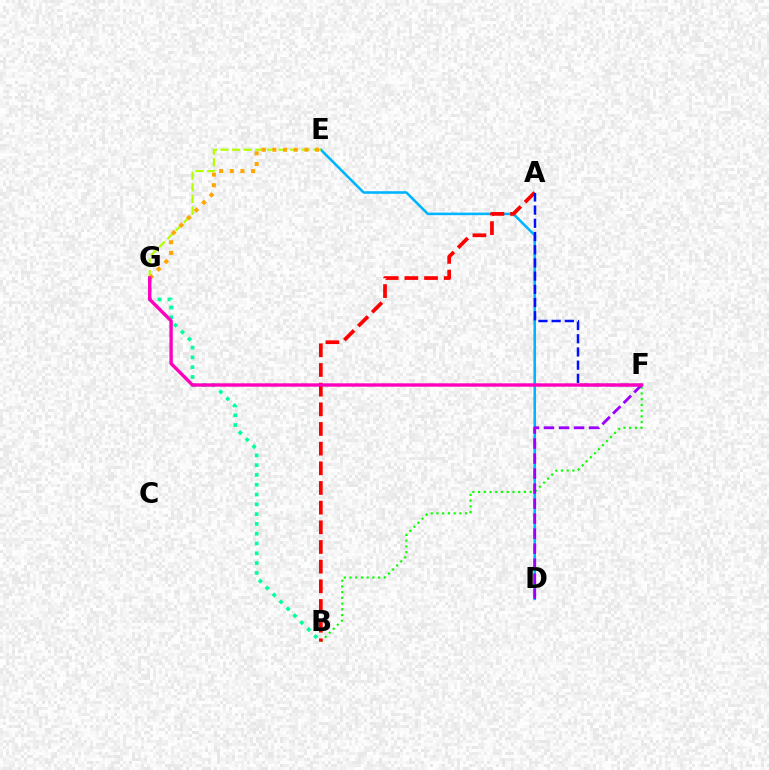{('D', 'E'): [{'color': '#00b5ff', 'line_style': 'solid', 'thickness': 1.85}], ('B', 'F'): [{'color': '#08ff00', 'line_style': 'dotted', 'thickness': 1.56}], ('D', 'F'): [{'color': '#9b00ff', 'line_style': 'dashed', 'thickness': 2.04}], ('A', 'B'): [{'color': '#ff0000', 'line_style': 'dashed', 'thickness': 2.67}], ('E', 'G'): [{'color': '#b3ff00', 'line_style': 'dashed', 'thickness': 1.58}, {'color': '#ffa500', 'line_style': 'dotted', 'thickness': 2.9}], ('B', 'G'): [{'color': '#00ff9d', 'line_style': 'dotted', 'thickness': 2.66}], ('A', 'F'): [{'color': '#0010ff', 'line_style': 'dashed', 'thickness': 1.79}], ('F', 'G'): [{'color': '#ff00bd', 'line_style': 'solid', 'thickness': 2.43}]}